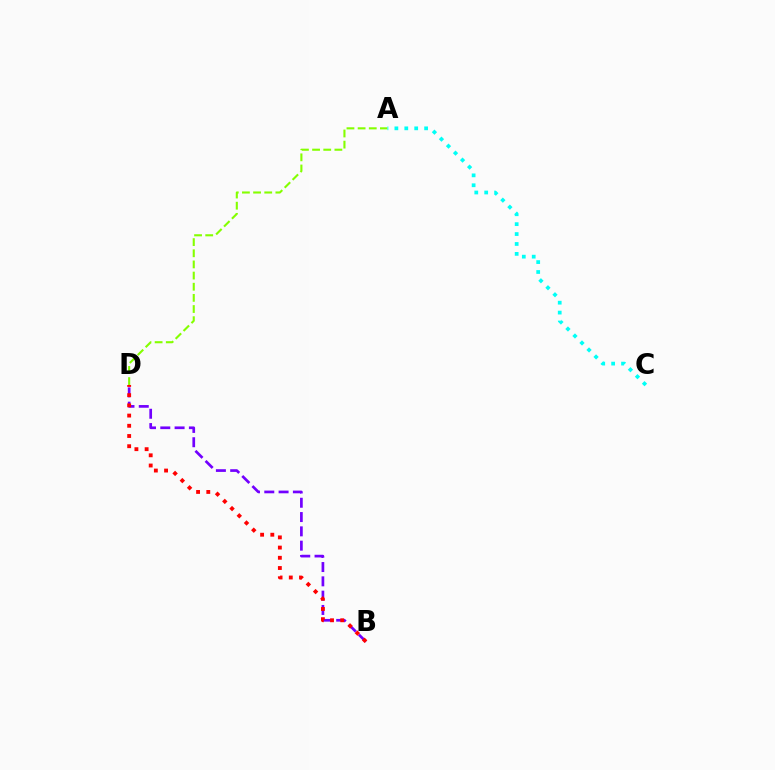{('B', 'D'): [{'color': '#7200ff', 'line_style': 'dashed', 'thickness': 1.94}, {'color': '#ff0000', 'line_style': 'dotted', 'thickness': 2.77}], ('A', 'D'): [{'color': '#84ff00', 'line_style': 'dashed', 'thickness': 1.52}], ('A', 'C'): [{'color': '#00fff6', 'line_style': 'dotted', 'thickness': 2.69}]}